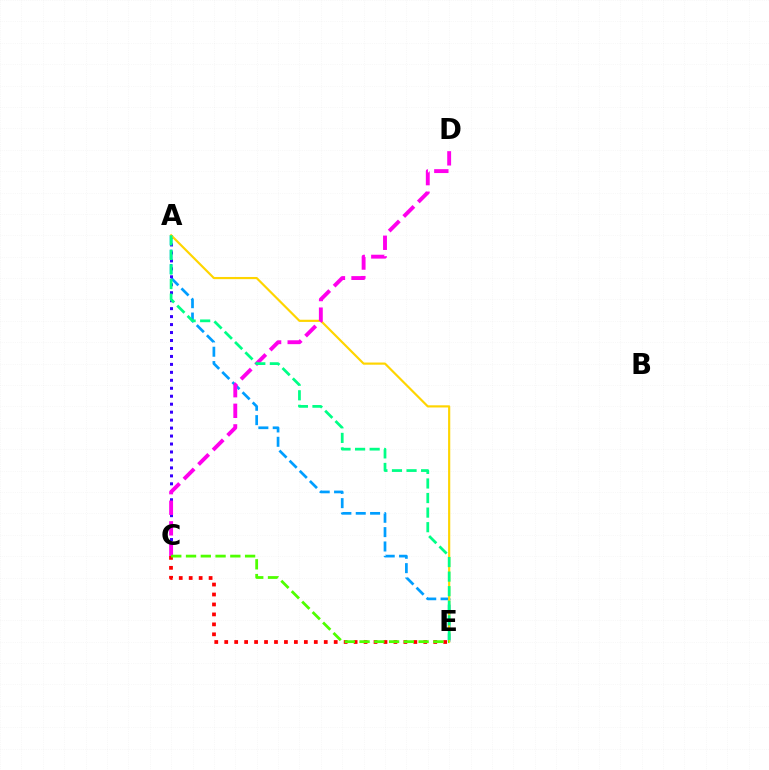{('A', 'E'): [{'color': '#009eff', 'line_style': 'dashed', 'thickness': 1.95}, {'color': '#ffd500', 'line_style': 'solid', 'thickness': 1.57}, {'color': '#00ff86', 'line_style': 'dashed', 'thickness': 1.98}], ('A', 'C'): [{'color': '#3700ff', 'line_style': 'dotted', 'thickness': 2.16}], ('C', 'D'): [{'color': '#ff00ed', 'line_style': 'dashed', 'thickness': 2.8}], ('C', 'E'): [{'color': '#ff0000', 'line_style': 'dotted', 'thickness': 2.7}, {'color': '#4fff00', 'line_style': 'dashed', 'thickness': 2.01}]}